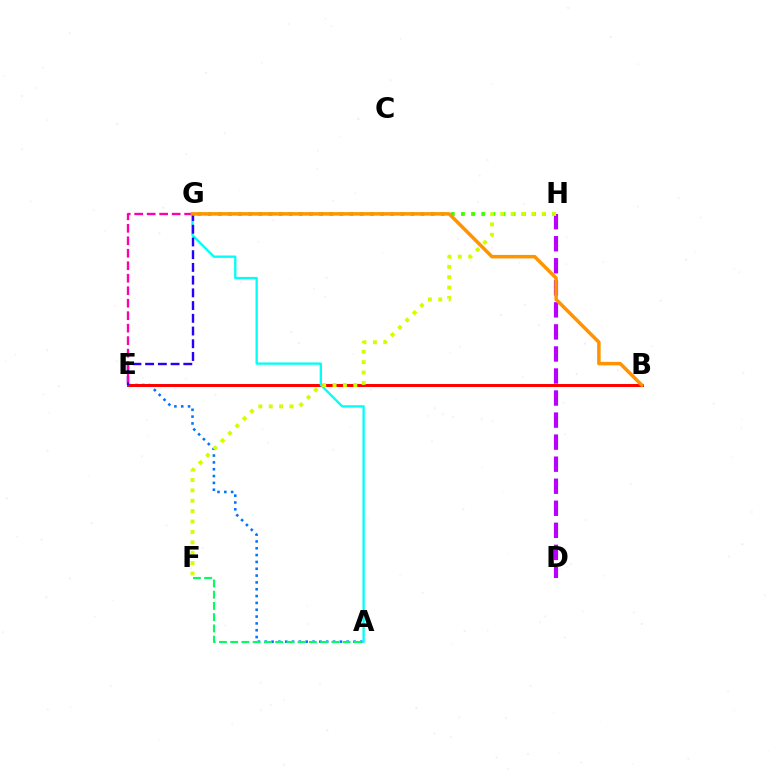{('A', 'E'): [{'color': '#0074ff', 'line_style': 'dotted', 'thickness': 1.86}], ('B', 'E'): [{'color': '#ff0000', 'line_style': 'solid', 'thickness': 2.14}], ('D', 'H'): [{'color': '#b900ff', 'line_style': 'dashed', 'thickness': 2.99}], ('A', 'G'): [{'color': '#00fff6', 'line_style': 'solid', 'thickness': 1.67}], ('E', 'G'): [{'color': '#2500ff', 'line_style': 'dashed', 'thickness': 1.73}, {'color': '#ff00ac', 'line_style': 'dashed', 'thickness': 1.7}], ('G', 'H'): [{'color': '#3dff00', 'line_style': 'dotted', 'thickness': 2.75}], ('B', 'G'): [{'color': '#ff9400', 'line_style': 'solid', 'thickness': 2.52}], ('A', 'F'): [{'color': '#00ff5c', 'line_style': 'dashed', 'thickness': 1.53}], ('F', 'H'): [{'color': '#d1ff00', 'line_style': 'dotted', 'thickness': 2.82}]}